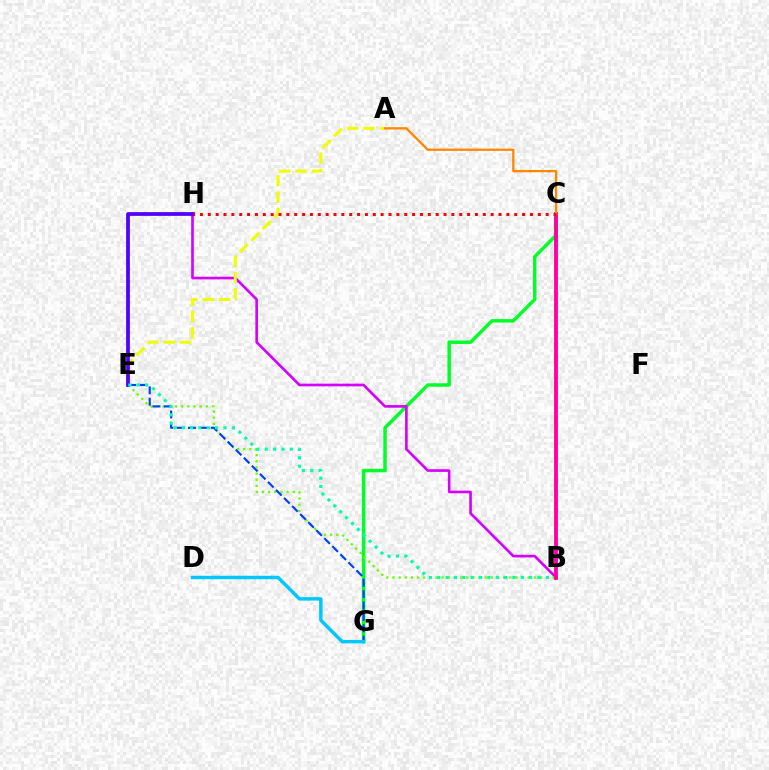{('C', 'G'): [{'color': '#00ff27', 'line_style': 'solid', 'thickness': 2.49}], ('B', 'H'): [{'color': '#d600ff', 'line_style': 'solid', 'thickness': 1.91}], ('B', 'E'): [{'color': '#66ff00', 'line_style': 'dotted', 'thickness': 1.67}, {'color': '#00ffaf', 'line_style': 'dotted', 'thickness': 2.27}], ('A', 'E'): [{'color': '#eeff00', 'line_style': 'dashed', 'thickness': 2.22}], ('E', 'H'): [{'color': '#4f00ff', 'line_style': 'solid', 'thickness': 2.7}], ('E', 'G'): [{'color': '#003fff', 'line_style': 'dashed', 'thickness': 1.55}], ('B', 'C'): [{'color': '#ff00a0', 'line_style': 'solid', 'thickness': 2.76}], ('A', 'C'): [{'color': '#ff8800', 'line_style': 'solid', 'thickness': 1.68}], ('D', 'G'): [{'color': '#00c7ff', 'line_style': 'solid', 'thickness': 2.48}], ('C', 'H'): [{'color': '#ff0000', 'line_style': 'dotted', 'thickness': 2.13}]}